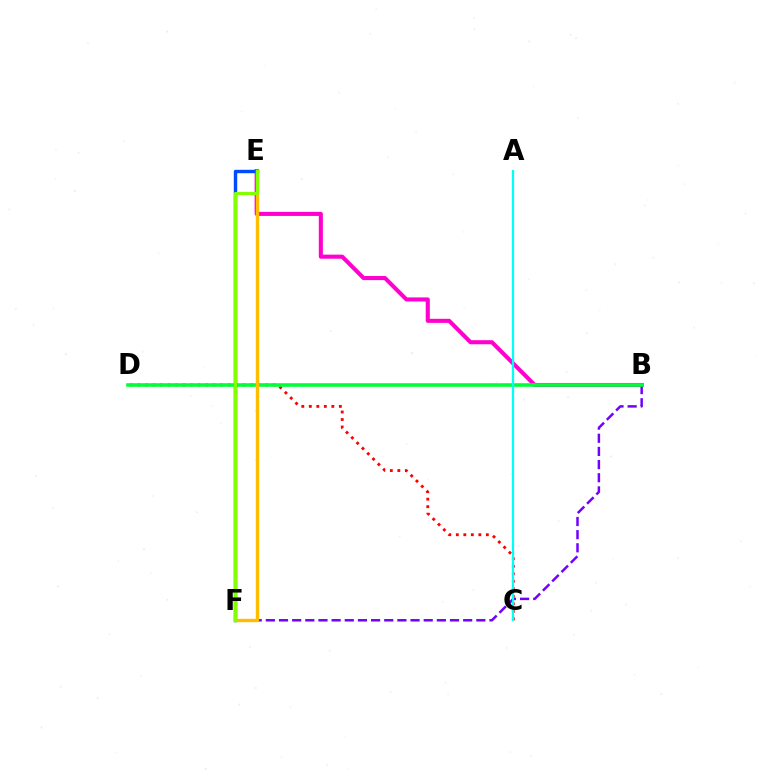{('C', 'D'): [{'color': '#ff0000', 'line_style': 'dotted', 'thickness': 2.04}], ('B', 'E'): [{'color': '#ff00cf', 'line_style': 'solid', 'thickness': 2.94}], ('E', 'F'): [{'color': '#004bff', 'line_style': 'solid', 'thickness': 2.46}, {'color': '#ffbd00', 'line_style': 'solid', 'thickness': 2.44}, {'color': '#84ff00', 'line_style': 'solid', 'thickness': 2.28}], ('B', 'F'): [{'color': '#7200ff', 'line_style': 'dashed', 'thickness': 1.79}], ('B', 'D'): [{'color': '#00ff39', 'line_style': 'solid', 'thickness': 2.58}], ('A', 'C'): [{'color': '#00fff6', 'line_style': 'solid', 'thickness': 1.61}]}